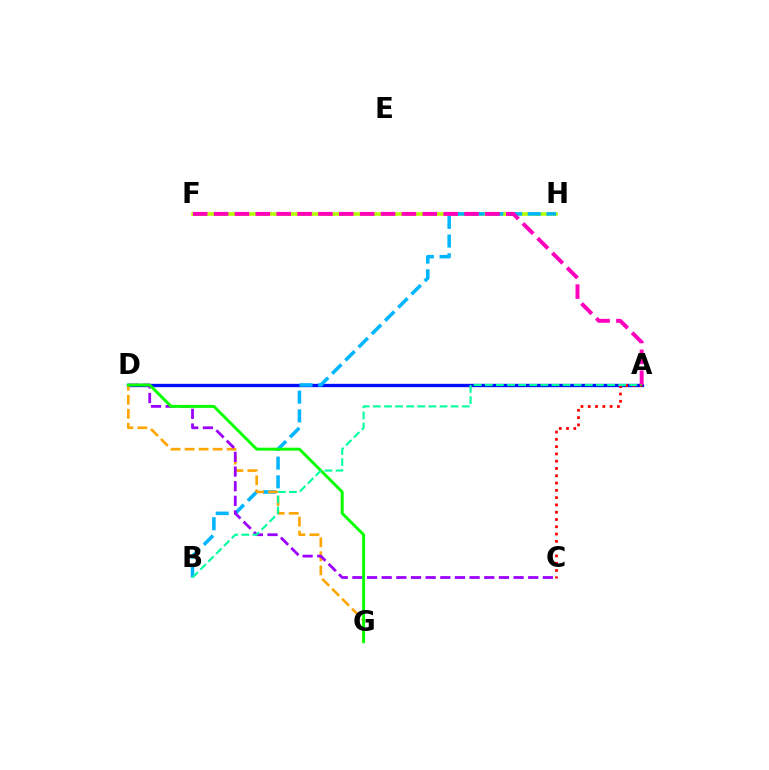{('A', 'D'): [{'color': '#0010ff', 'line_style': 'solid', 'thickness': 2.39}], ('F', 'H'): [{'color': '#b3ff00', 'line_style': 'solid', 'thickness': 2.57}], ('B', 'H'): [{'color': '#00b5ff', 'line_style': 'dashed', 'thickness': 2.54}], ('D', 'G'): [{'color': '#ffa500', 'line_style': 'dashed', 'thickness': 1.9}, {'color': '#08ff00', 'line_style': 'solid', 'thickness': 2.12}], ('A', 'F'): [{'color': '#ff00bd', 'line_style': 'dashed', 'thickness': 2.84}], ('A', 'C'): [{'color': '#ff0000', 'line_style': 'dotted', 'thickness': 1.98}], ('C', 'D'): [{'color': '#9b00ff', 'line_style': 'dashed', 'thickness': 1.99}], ('A', 'B'): [{'color': '#00ff9d', 'line_style': 'dashed', 'thickness': 1.51}]}